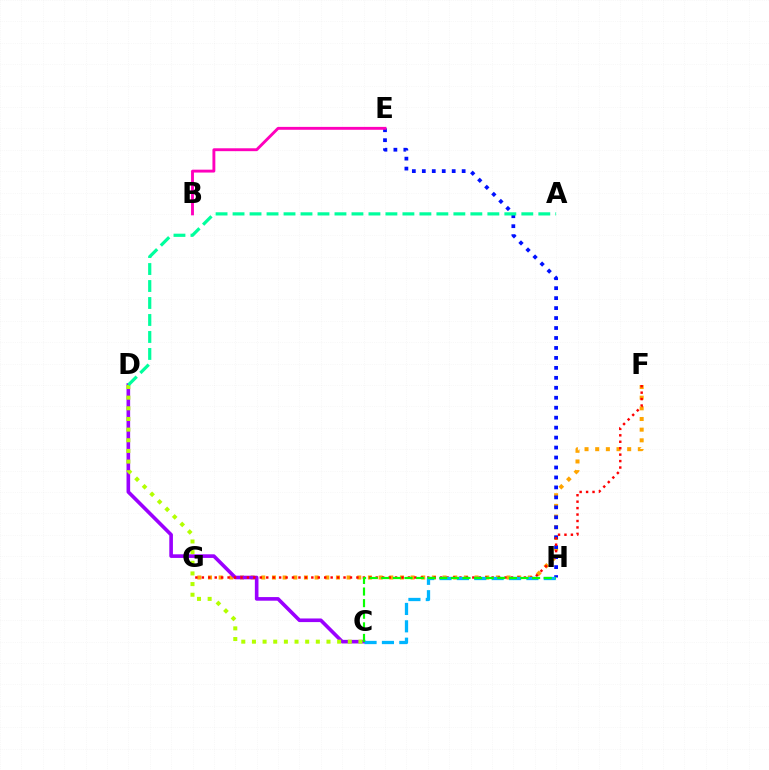{('F', 'G'): [{'color': '#ffa500', 'line_style': 'dotted', 'thickness': 2.9}, {'color': '#ff0000', 'line_style': 'dotted', 'thickness': 1.75}], ('C', 'D'): [{'color': '#9b00ff', 'line_style': 'solid', 'thickness': 2.61}, {'color': '#b3ff00', 'line_style': 'dotted', 'thickness': 2.89}], ('E', 'H'): [{'color': '#0010ff', 'line_style': 'dotted', 'thickness': 2.71}], ('B', 'E'): [{'color': '#ff00bd', 'line_style': 'solid', 'thickness': 2.08}], ('C', 'H'): [{'color': '#00b5ff', 'line_style': 'dashed', 'thickness': 2.36}, {'color': '#08ff00', 'line_style': 'dashed', 'thickness': 1.58}], ('A', 'D'): [{'color': '#00ff9d', 'line_style': 'dashed', 'thickness': 2.31}]}